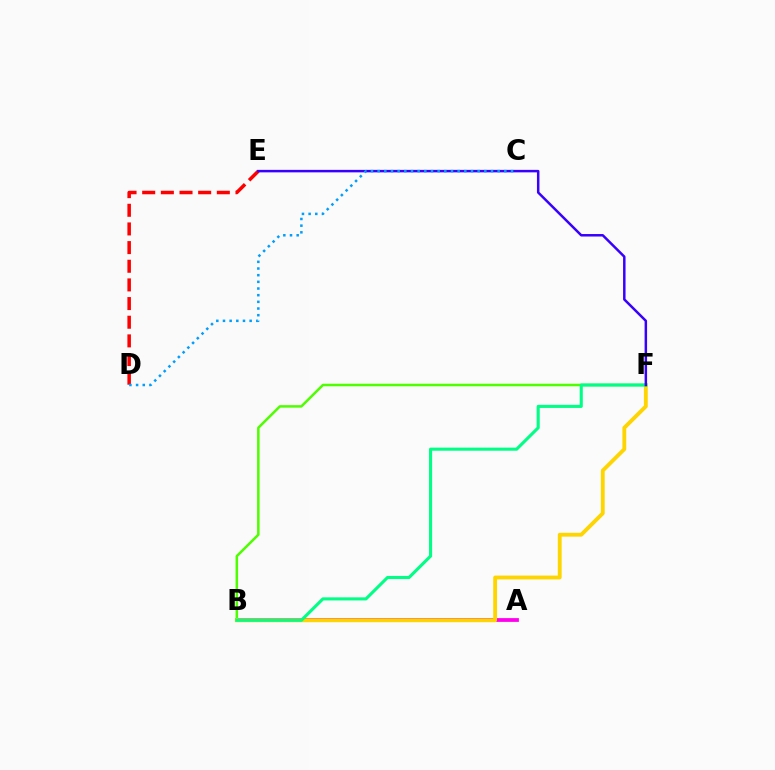{('A', 'B'): [{'color': '#ff00ed', 'line_style': 'solid', 'thickness': 2.72}], ('B', 'F'): [{'color': '#4fff00', 'line_style': 'solid', 'thickness': 1.81}, {'color': '#ffd500', 'line_style': 'solid', 'thickness': 2.76}, {'color': '#00ff86', 'line_style': 'solid', 'thickness': 2.22}], ('D', 'E'): [{'color': '#ff0000', 'line_style': 'dashed', 'thickness': 2.53}], ('E', 'F'): [{'color': '#3700ff', 'line_style': 'solid', 'thickness': 1.79}], ('C', 'D'): [{'color': '#009eff', 'line_style': 'dotted', 'thickness': 1.81}]}